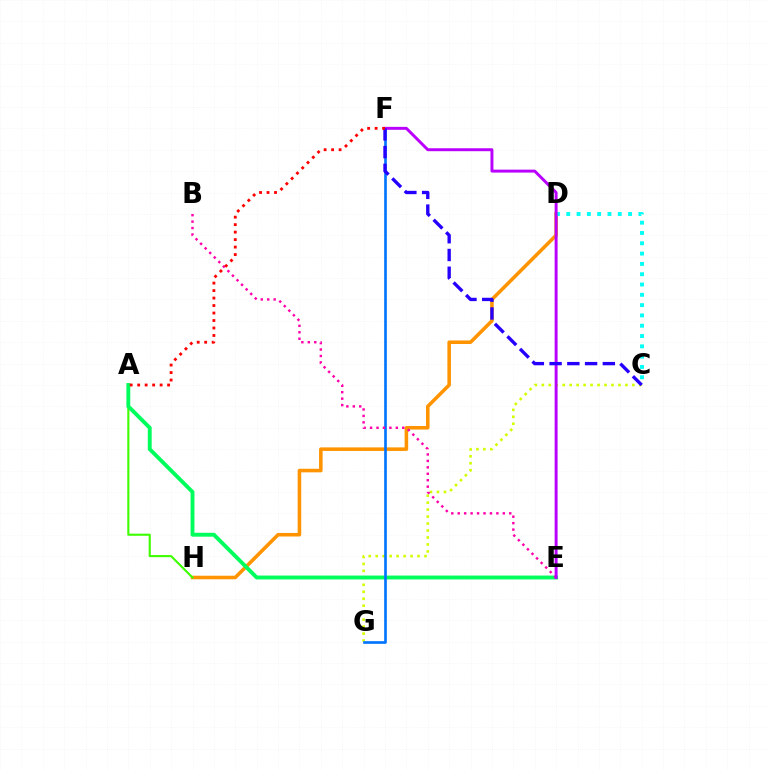{('D', 'H'): [{'color': '#ff9400', 'line_style': 'solid', 'thickness': 2.56}], ('A', 'H'): [{'color': '#3dff00', 'line_style': 'solid', 'thickness': 1.52}], ('C', 'D'): [{'color': '#00fff6', 'line_style': 'dotted', 'thickness': 2.8}], ('C', 'G'): [{'color': '#d1ff00', 'line_style': 'dotted', 'thickness': 1.89}], ('A', 'E'): [{'color': '#00ff5c', 'line_style': 'solid', 'thickness': 2.8}], ('F', 'G'): [{'color': '#0074ff', 'line_style': 'solid', 'thickness': 1.9}], ('B', 'E'): [{'color': '#ff00ac', 'line_style': 'dotted', 'thickness': 1.75}], ('E', 'F'): [{'color': '#b900ff', 'line_style': 'solid', 'thickness': 2.12}], ('C', 'F'): [{'color': '#2500ff', 'line_style': 'dashed', 'thickness': 2.41}], ('A', 'F'): [{'color': '#ff0000', 'line_style': 'dotted', 'thickness': 2.03}]}